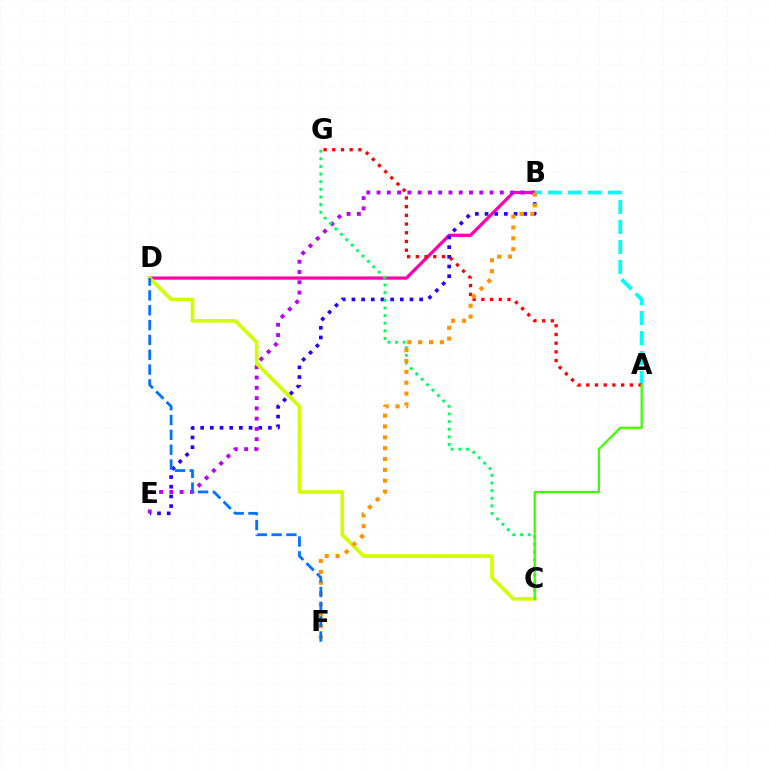{('B', 'D'): [{'color': '#ff00ac', 'line_style': 'solid', 'thickness': 2.33}], ('B', 'E'): [{'color': '#2500ff', 'line_style': 'dotted', 'thickness': 2.63}, {'color': '#b900ff', 'line_style': 'dotted', 'thickness': 2.79}], ('A', 'B'): [{'color': '#00fff6', 'line_style': 'dashed', 'thickness': 2.72}], ('A', 'G'): [{'color': '#ff0000', 'line_style': 'dotted', 'thickness': 2.37}], ('C', 'G'): [{'color': '#00ff5c', 'line_style': 'dotted', 'thickness': 2.08}], ('C', 'D'): [{'color': '#d1ff00', 'line_style': 'solid', 'thickness': 2.59}], ('B', 'F'): [{'color': '#ff9400', 'line_style': 'dotted', 'thickness': 2.95}], ('D', 'F'): [{'color': '#0074ff', 'line_style': 'dashed', 'thickness': 2.01}], ('A', 'C'): [{'color': '#3dff00', 'line_style': 'solid', 'thickness': 1.63}]}